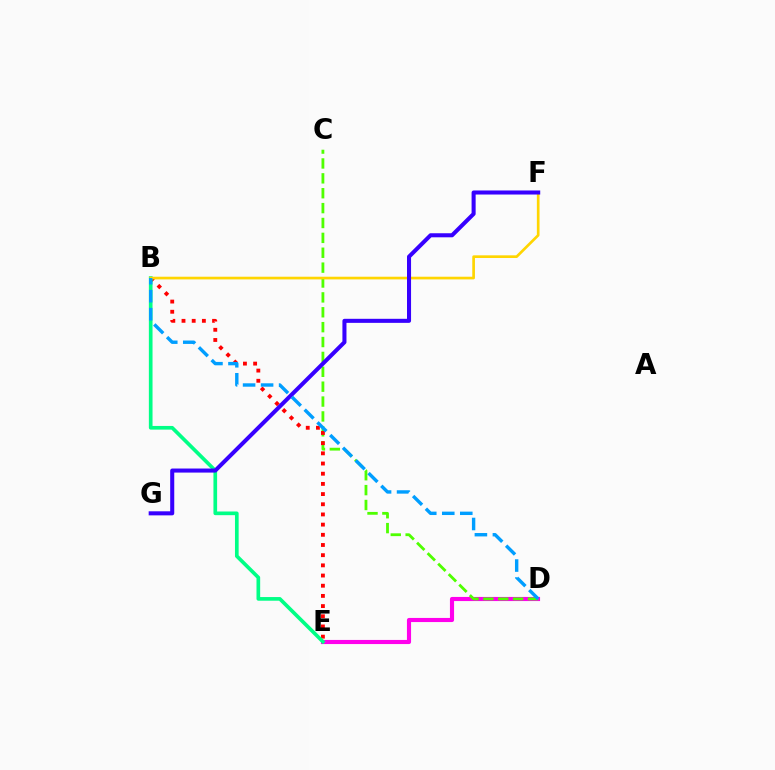{('D', 'E'): [{'color': '#ff00ed', 'line_style': 'solid', 'thickness': 2.97}], ('C', 'D'): [{'color': '#4fff00', 'line_style': 'dashed', 'thickness': 2.02}], ('B', 'E'): [{'color': '#ff0000', 'line_style': 'dotted', 'thickness': 2.77}, {'color': '#00ff86', 'line_style': 'solid', 'thickness': 2.64}], ('B', 'F'): [{'color': '#ffd500', 'line_style': 'solid', 'thickness': 1.93}], ('F', 'G'): [{'color': '#3700ff', 'line_style': 'solid', 'thickness': 2.92}], ('B', 'D'): [{'color': '#009eff', 'line_style': 'dashed', 'thickness': 2.45}]}